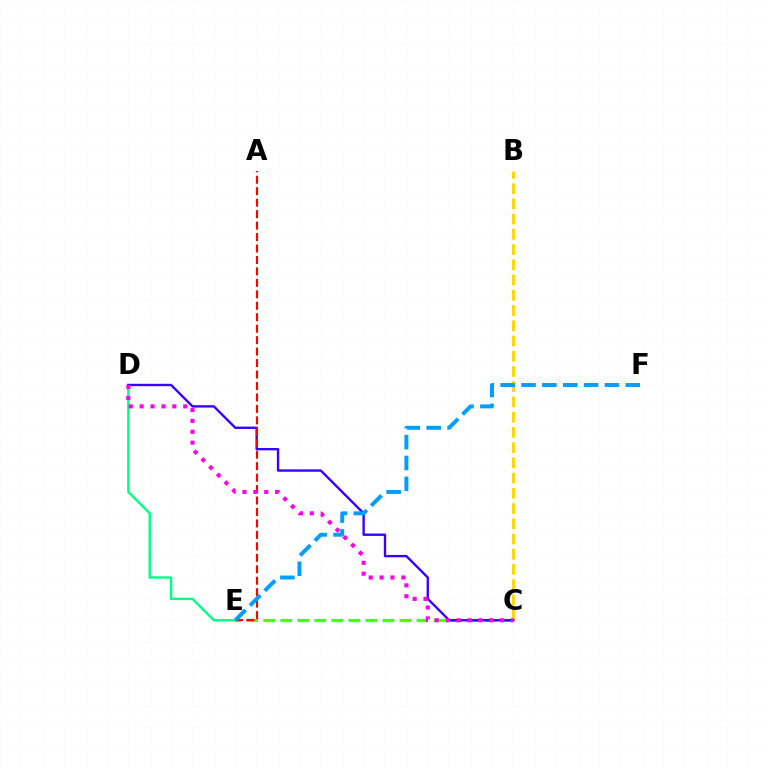{('C', 'E'): [{'color': '#4fff00', 'line_style': 'dashed', 'thickness': 2.31}], ('D', 'E'): [{'color': '#00ff86', 'line_style': 'solid', 'thickness': 1.72}], ('B', 'C'): [{'color': '#ffd500', 'line_style': 'dashed', 'thickness': 2.07}], ('C', 'D'): [{'color': '#3700ff', 'line_style': 'solid', 'thickness': 1.71}, {'color': '#ff00ed', 'line_style': 'dotted', 'thickness': 2.96}], ('A', 'E'): [{'color': '#ff0000', 'line_style': 'dashed', 'thickness': 1.56}], ('E', 'F'): [{'color': '#009eff', 'line_style': 'dashed', 'thickness': 2.83}]}